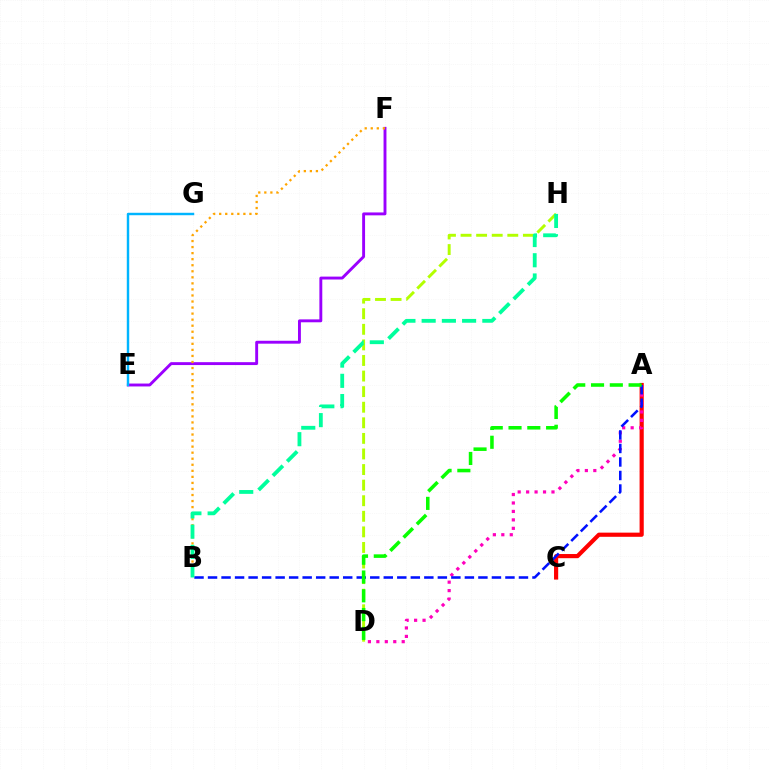{('A', 'C'): [{'color': '#ff0000', 'line_style': 'solid', 'thickness': 3.0}], ('E', 'F'): [{'color': '#9b00ff', 'line_style': 'solid', 'thickness': 2.09}], ('B', 'F'): [{'color': '#ffa500', 'line_style': 'dotted', 'thickness': 1.64}], ('D', 'H'): [{'color': '#b3ff00', 'line_style': 'dashed', 'thickness': 2.12}], ('E', 'G'): [{'color': '#00b5ff', 'line_style': 'solid', 'thickness': 1.75}], ('A', 'D'): [{'color': '#ff00bd', 'line_style': 'dotted', 'thickness': 2.3}, {'color': '#08ff00', 'line_style': 'dashed', 'thickness': 2.55}], ('A', 'B'): [{'color': '#0010ff', 'line_style': 'dashed', 'thickness': 1.84}], ('B', 'H'): [{'color': '#00ff9d', 'line_style': 'dashed', 'thickness': 2.75}]}